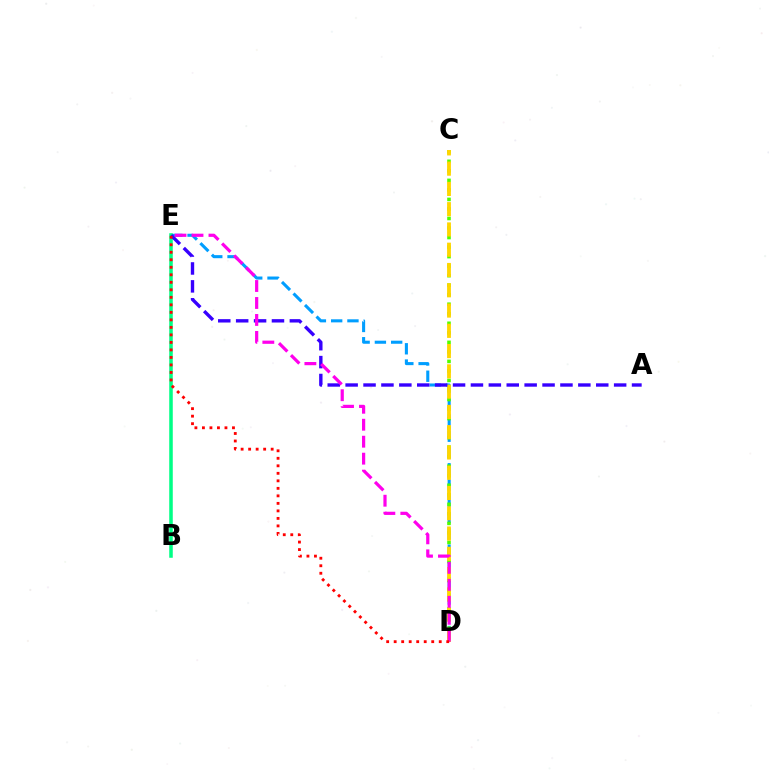{('D', 'E'): [{'color': '#009eff', 'line_style': 'dashed', 'thickness': 2.21}, {'color': '#ff00ed', 'line_style': 'dashed', 'thickness': 2.31}, {'color': '#ff0000', 'line_style': 'dotted', 'thickness': 2.04}], ('C', 'D'): [{'color': '#4fff00', 'line_style': 'dotted', 'thickness': 2.59}, {'color': '#ffd500', 'line_style': 'dashed', 'thickness': 2.75}], ('B', 'E'): [{'color': '#00ff86', 'line_style': 'solid', 'thickness': 2.55}], ('A', 'E'): [{'color': '#3700ff', 'line_style': 'dashed', 'thickness': 2.43}]}